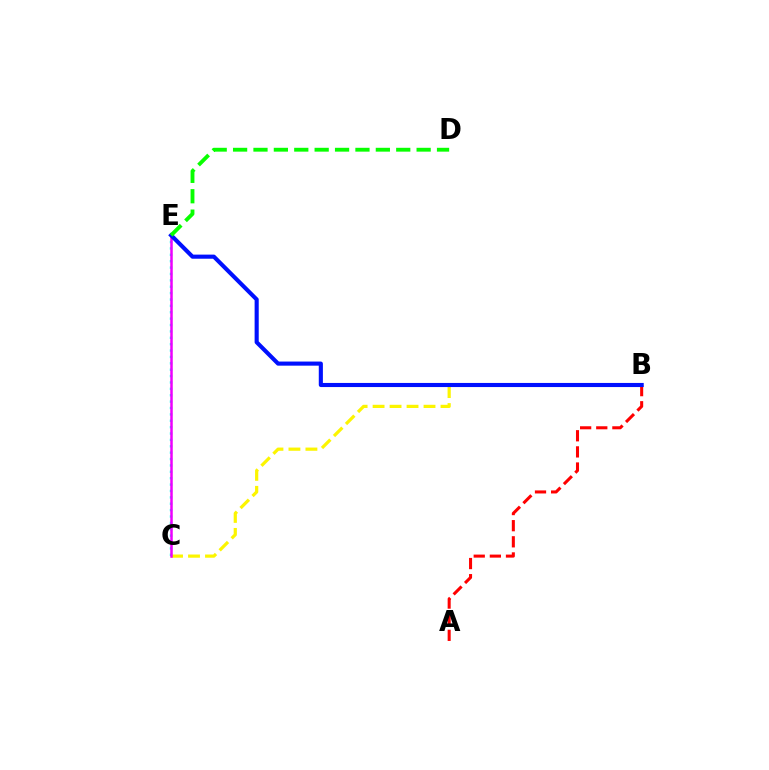{('C', 'E'): [{'color': '#00fff6', 'line_style': 'dotted', 'thickness': 1.73}, {'color': '#ee00ff', 'line_style': 'solid', 'thickness': 1.8}], ('B', 'C'): [{'color': '#fcf500', 'line_style': 'dashed', 'thickness': 2.31}], ('A', 'B'): [{'color': '#ff0000', 'line_style': 'dashed', 'thickness': 2.19}], ('B', 'E'): [{'color': '#0010ff', 'line_style': 'solid', 'thickness': 2.96}], ('D', 'E'): [{'color': '#08ff00', 'line_style': 'dashed', 'thickness': 2.77}]}